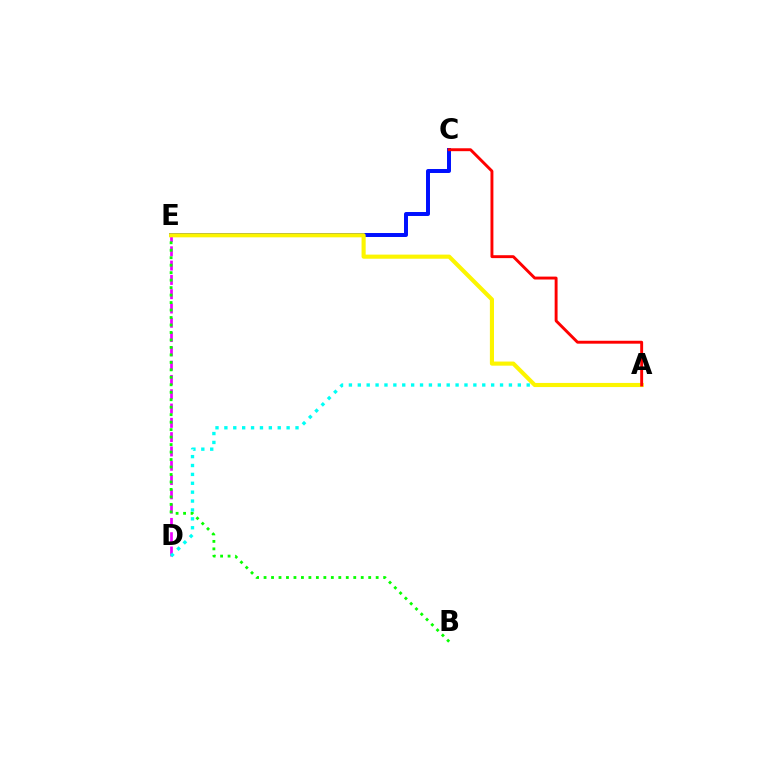{('D', 'E'): [{'color': '#ee00ff', 'line_style': 'dashed', 'thickness': 1.94}], ('A', 'D'): [{'color': '#00fff6', 'line_style': 'dotted', 'thickness': 2.42}], ('C', 'E'): [{'color': '#0010ff', 'line_style': 'solid', 'thickness': 2.86}], ('B', 'E'): [{'color': '#08ff00', 'line_style': 'dotted', 'thickness': 2.03}], ('A', 'E'): [{'color': '#fcf500', 'line_style': 'solid', 'thickness': 2.96}], ('A', 'C'): [{'color': '#ff0000', 'line_style': 'solid', 'thickness': 2.1}]}